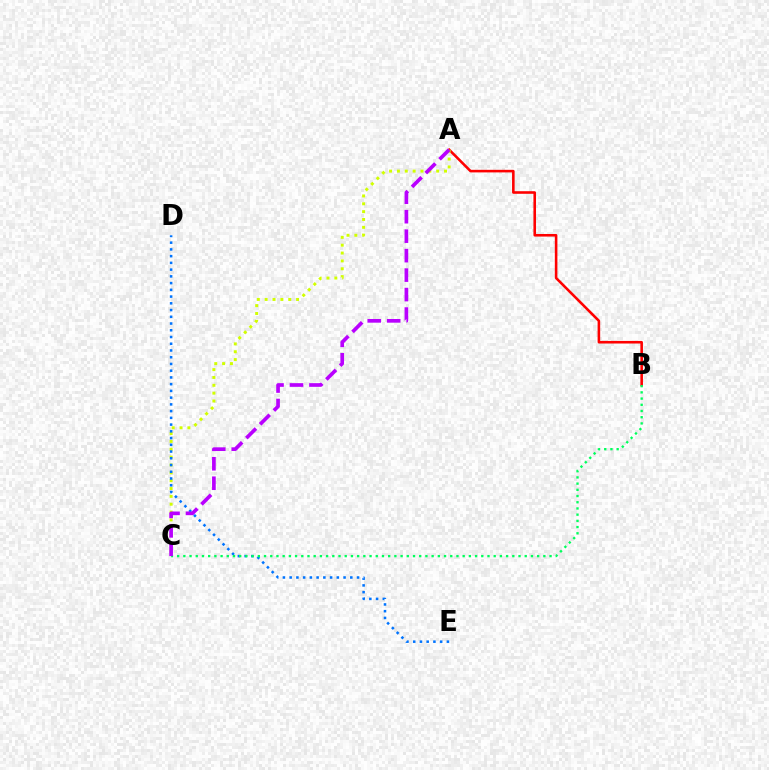{('A', 'B'): [{'color': '#ff0000', 'line_style': 'solid', 'thickness': 1.86}], ('A', 'C'): [{'color': '#d1ff00', 'line_style': 'dotted', 'thickness': 2.13}, {'color': '#b900ff', 'line_style': 'dashed', 'thickness': 2.65}], ('D', 'E'): [{'color': '#0074ff', 'line_style': 'dotted', 'thickness': 1.83}], ('B', 'C'): [{'color': '#00ff5c', 'line_style': 'dotted', 'thickness': 1.69}]}